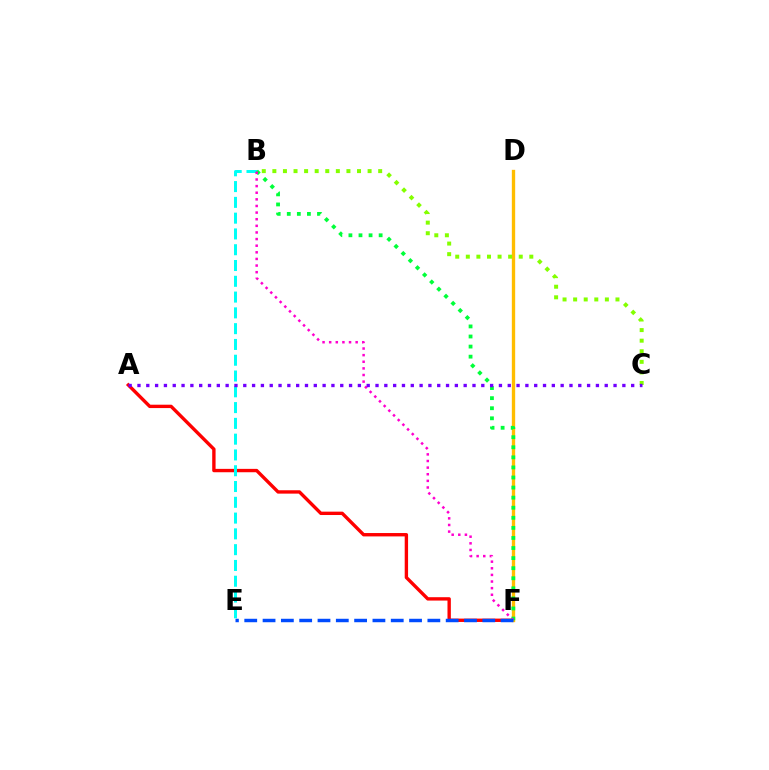{('A', 'F'): [{'color': '#ff0000', 'line_style': 'solid', 'thickness': 2.43}], ('D', 'F'): [{'color': '#ffbd00', 'line_style': 'solid', 'thickness': 2.4}], ('B', 'C'): [{'color': '#84ff00', 'line_style': 'dotted', 'thickness': 2.88}], ('B', 'E'): [{'color': '#00fff6', 'line_style': 'dashed', 'thickness': 2.14}], ('B', 'F'): [{'color': '#00ff39', 'line_style': 'dotted', 'thickness': 2.74}, {'color': '#ff00cf', 'line_style': 'dotted', 'thickness': 1.8}], ('A', 'C'): [{'color': '#7200ff', 'line_style': 'dotted', 'thickness': 2.4}], ('E', 'F'): [{'color': '#004bff', 'line_style': 'dashed', 'thickness': 2.49}]}